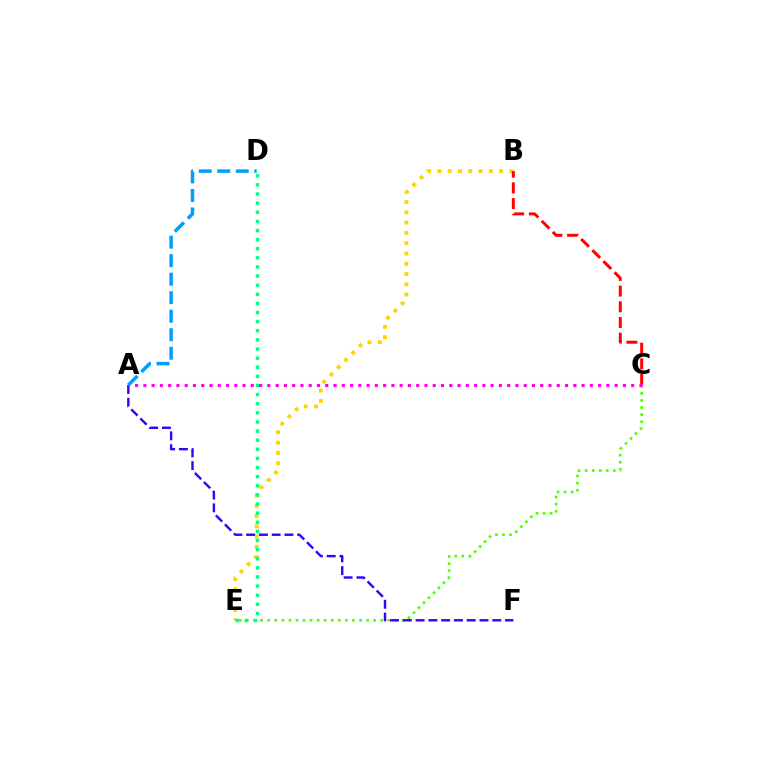{('C', 'E'): [{'color': '#4fff00', 'line_style': 'dotted', 'thickness': 1.92}], ('B', 'E'): [{'color': '#ffd500', 'line_style': 'dotted', 'thickness': 2.79}], ('D', 'E'): [{'color': '#00ff86', 'line_style': 'dotted', 'thickness': 2.48}], ('B', 'C'): [{'color': '#ff0000', 'line_style': 'dashed', 'thickness': 2.13}], ('A', 'F'): [{'color': '#3700ff', 'line_style': 'dashed', 'thickness': 1.74}], ('A', 'C'): [{'color': '#ff00ed', 'line_style': 'dotted', 'thickness': 2.25}], ('A', 'D'): [{'color': '#009eff', 'line_style': 'dashed', 'thickness': 2.52}]}